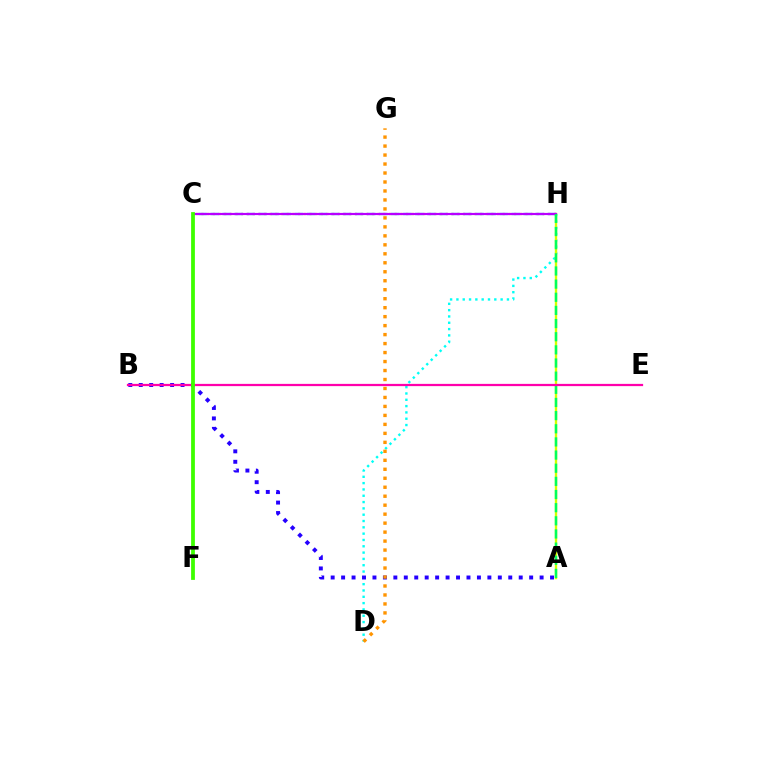{('D', 'H'): [{'color': '#00fff6', 'line_style': 'dotted', 'thickness': 1.72}], ('C', 'H'): [{'color': '#ff0000', 'line_style': 'dotted', 'thickness': 1.54}, {'color': '#0074ff', 'line_style': 'dashed', 'thickness': 1.64}, {'color': '#b900ff', 'line_style': 'solid', 'thickness': 1.55}], ('A', 'B'): [{'color': '#2500ff', 'line_style': 'dotted', 'thickness': 2.84}], ('A', 'H'): [{'color': '#d1ff00', 'line_style': 'solid', 'thickness': 1.7}, {'color': '#00ff5c', 'line_style': 'dashed', 'thickness': 1.79}], ('B', 'E'): [{'color': '#ff00ac', 'line_style': 'solid', 'thickness': 1.61}], ('C', 'F'): [{'color': '#3dff00', 'line_style': 'solid', 'thickness': 2.72}], ('D', 'G'): [{'color': '#ff9400', 'line_style': 'dotted', 'thickness': 2.44}]}